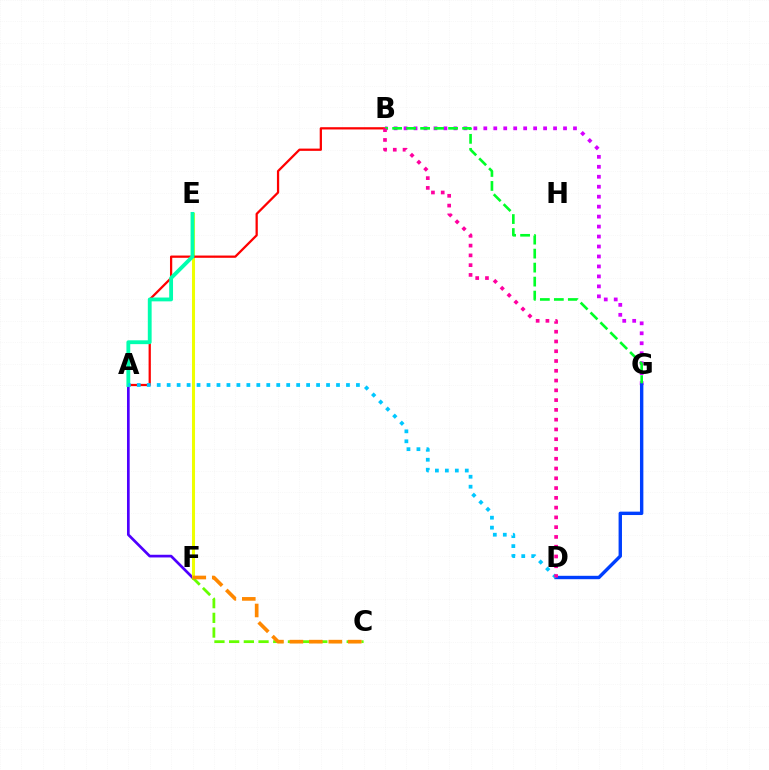{('A', 'F'): [{'color': '#4f00ff', 'line_style': 'solid', 'thickness': 1.94}], ('E', 'F'): [{'color': '#eeff00', 'line_style': 'solid', 'thickness': 2.2}], ('B', 'G'): [{'color': '#d600ff', 'line_style': 'dotted', 'thickness': 2.71}, {'color': '#00ff27', 'line_style': 'dashed', 'thickness': 1.9}], ('A', 'B'): [{'color': '#ff0000', 'line_style': 'solid', 'thickness': 1.63}], ('C', 'F'): [{'color': '#66ff00', 'line_style': 'dashed', 'thickness': 2.0}, {'color': '#ff8800', 'line_style': 'dashed', 'thickness': 2.64}], ('D', 'G'): [{'color': '#003fff', 'line_style': 'solid', 'thickness': 2.44}], ('A', 'E'): [{'color': '#00ffaf', 'line_style': 'solid', 'thickness': 2.76}], ('A', 'D'): [{'color': '#00c7ff', 'line_style': 'dotted', 'thickness': 2.71}], ('B', 'D'): [{'color': '#ff00a0', 'line_style': 'dotted', 'thickness': 2.66}]}